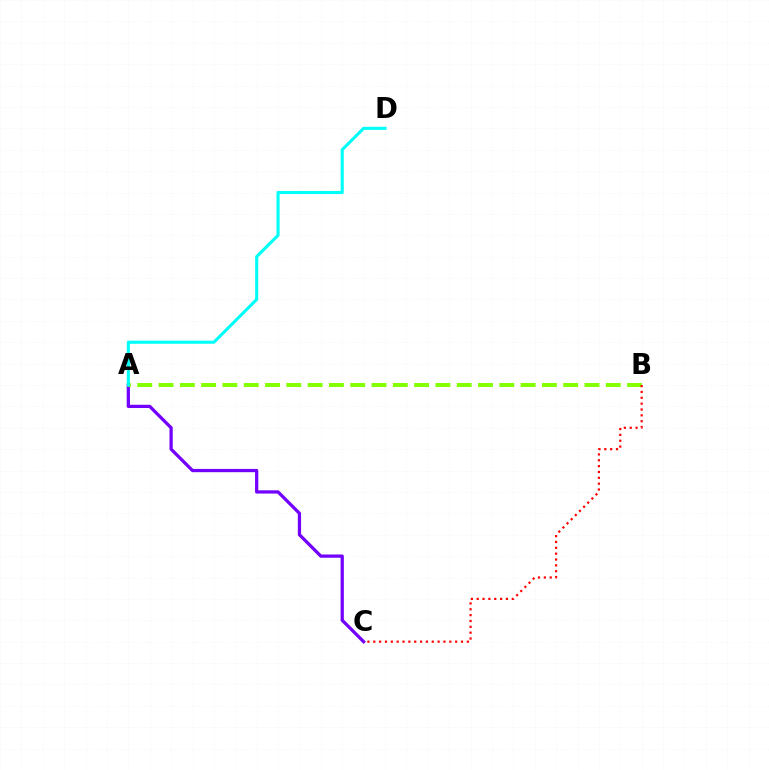{('A', 'C'): [{'color': '#7200ff', 'line_style': 'solid', 'thickness': 2.34}], ('A', 'B'): [{'color': '#84ff00', 'line_style': 'dashed', 'thickness': 2.89}], ('A', 'D'): [{'color': '#00fff6', 'line_style': 'solid', 'thickness': 2.23}], ('B', 'C'): [{'color': '#ff0000', 'line_style': 'dotted', 'thickness': 1.59}]}